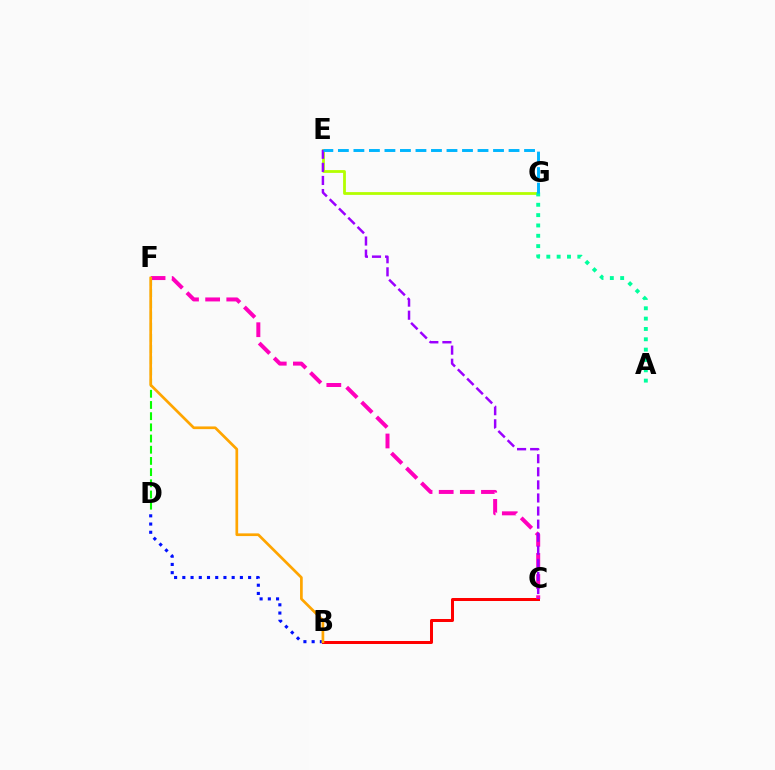{('B', 'C'): [{'color': '#ff0000', 'line_style': 'solid', 'thickness': 2.17}], ('E', 'G'): [{'color': '#b3ff00', 'line_style': 'solid', 'thickness': 2.01}, {'color': '#00b5ff', 'line_style': 'dashed', 'thickness': 2.11}], ('B', 'D'): [{'color': '#0010ff', 'line_style': 'dotted', 'thickness': 2.23}], ('A', 'G'): [{'color': '#00ff9d', 'line_style': 'dotted', 'thickness': 2.81}], ('C', 'F'): [{'color': '#ff00bd', 'line_style': 'dashed', 'thickness': 2.87}], ('C', 'E'): [{'color': '#9b00ff', 'line_style': 'dashed', 'thickness': 1.78}], ('D', 'F'): [{'color': '#08ff00', 'line_style': 'dashed', 'thickness': 1.52}], ('B', 'F'): [{'color': '#ffa500', 'line_style': 'solid', 'thickness': 1.94}]}